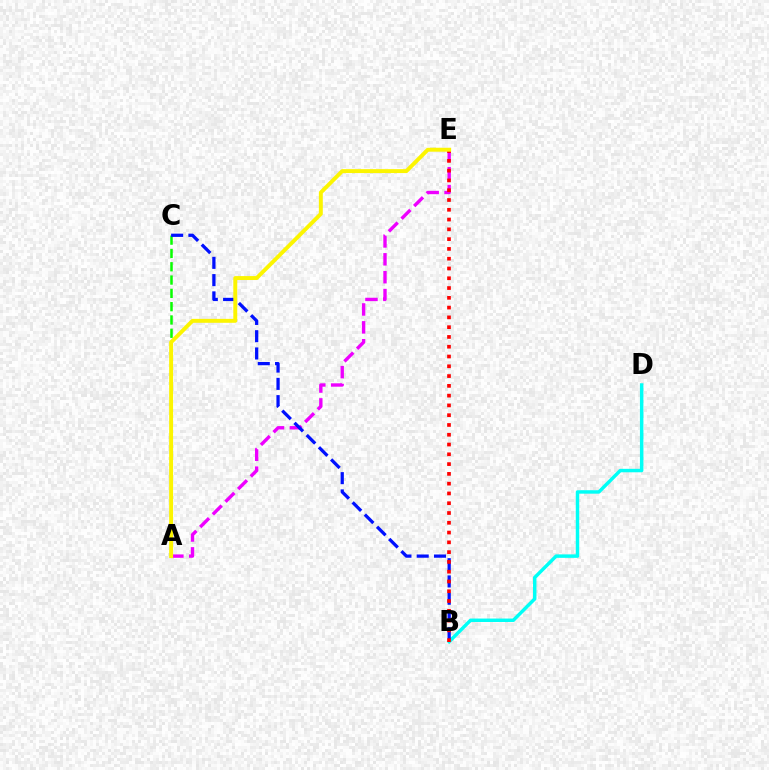{('B', 'D'): [{'color': '#00fff6', 'line_style': 'solid', 'thickness': 2.49}], ('A', 'E'): [{'color': '#ee00ff', 'line_style': 'dashed', 'thickness': 2.43}, {'color': '#fcf500', 'line_style': 'solid', 'thickness': 2.83}], ('A', 'C'): [{'color': '#08ff00', 'line_style': 'dashed', 'thickness': 1.81}], ('B', 'C'): [{'color': '#0010ff', 'line_style': 'dashed', 'thickness': 2.35}], ('B', 'E'): [{'color': '#ff0000', 'line_style': 'dotted', 'thickness': 2.66}]}